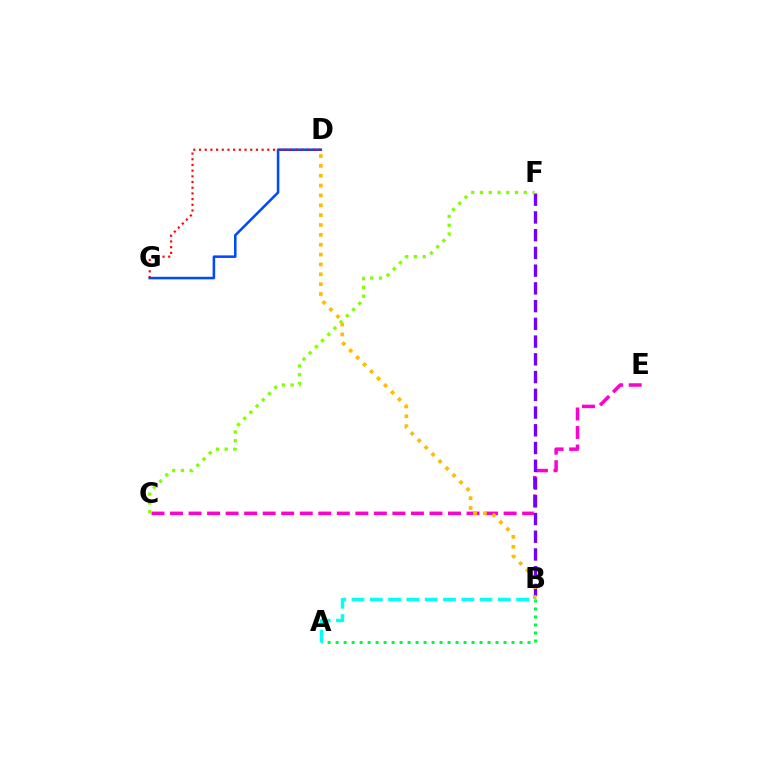{('C', 'E'): [{'color': '#ff00cf', 'line_style': 'dashed', 'thickness': 2.52}], ('B', 'F'): [{'color': '#7200ff', 'line_style': 'dashed', 'thickness': 2.41}], ('A', 'B'): [{'color': '#00ff39', 'line_style': 'dotted', 'thickness': 2.17}, {'color': '#00fff6', 'line_style': 'dashed', 'thickness': 2.48}], ('B', 'D'): [{'color': '#ffbd00', 'line_style': 'dotted', 'thickness': 2.68}], ('D', 'G'): [{'color': '#004bff', 'line_style': 'solid', 'thickness': 1.84}, {'color': '#ff0000', 'line_style': 'dotted', 'thickness': 1.55}], ('C', 'F'): [{'color': '#84ff00', 'line_style': 'dotted', 'thickness': 2.38}]}